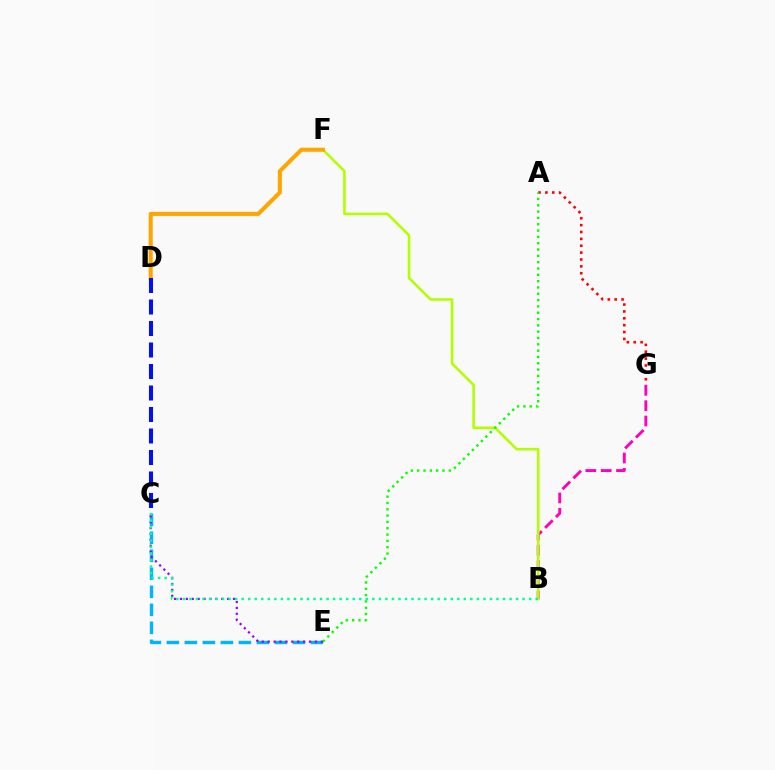{('B', 'G'): [{'color': '#ff00bd', 'line_style': 'dashed', 'thickness': 2.08}], ('C', 'E'): [{'color': '#00b5ff', 'line_style': 'dashed', 'thickness': 2.45}, {'color': '#9b00ff', 'line_style': 'dotted', 'thickness': 1.6}], ('B', 'F'): [{'color': '#b3ff00', 'line_style': 'solid', 'thickness': 1.86}], ('B', 'C'): [{'color': '#00ff9d', 'line_style': 'dotted', 'thickness': 1.78}], ('A', 'G'): [{'color': '#ff0000', 'line_style': 'dotted', 'thickness': 1.87}], ('A', 'E'): [{'color': '#08ff00', 'line_style': 'dotted', 'thickness': 1.72}], ('D', 'F'): [{'color': '#ffa500', 'line_style': 'solid', 'thickness': 2.92}], ('C', 'D'): [{'color': '#0010ff', 'line_style': 'dashed', 'thickness': 2.92}]}